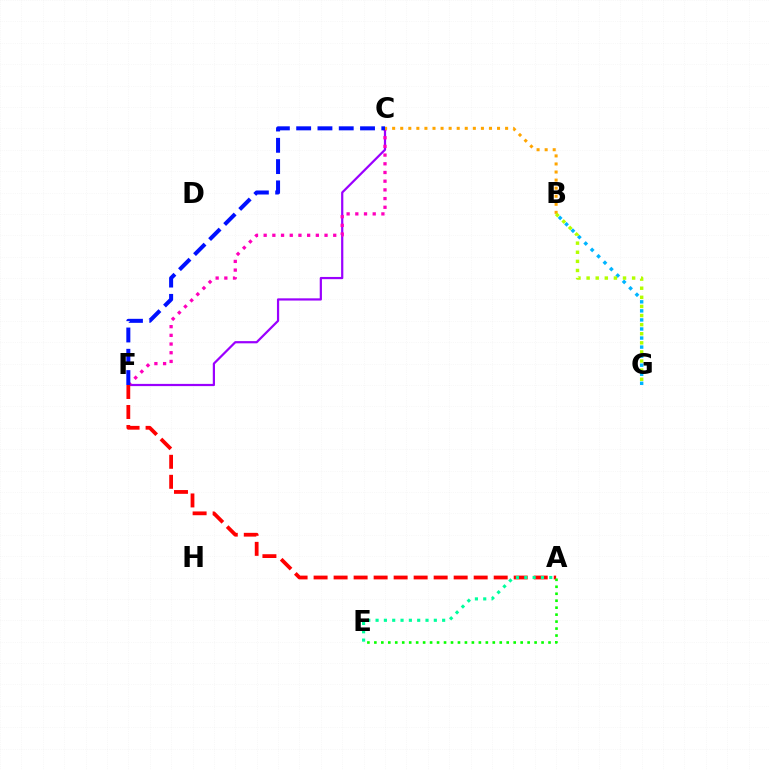{('C', 'F'): [{'color': '#9b00ff', 'line_style': 'solid', 'thickness': 1.6}, {'color': '#ff00bd', 'line_style': 'dotted', 'thickness': 2.36}, {'color': '#0010ff', 'line_style': 'dashed', 'thickness': 2.89}], ('B', 'G'): [{'color': '#00b5ff', 'line_style': 'dotted', 'thickness': 2.46}, {'color': '#b3ff00', 'line_style': 'dotted', 'thickness': 2.47}], ('A', 'F'): [{'color': '#ff0000', 'line_style': 'dashed', 'thickness': 2.72}], ('B', 'C'): [{'color': '#ffa500', 'line_style': 'dotted', 'thickness': 2.19}], ('A', 'E'): [{'color': '#08ff00', 'line_style': 'dotted', 'thickness': 1.89}, {'color': '#00ff9d', 'line_style': 'dotted', 'thickness': 2.26}]}